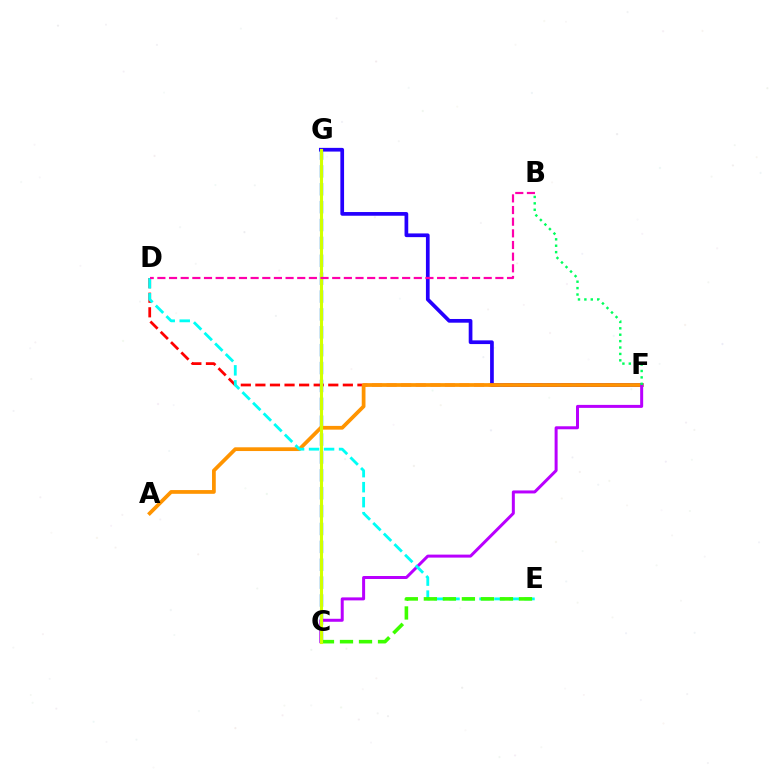{('F', 'G'): [{'color': '#2500ff', 'line_style': 'solid', 'thickness': 2.67}], ('D', 'F'): [{'color': '#ff0000', 'line_style': 'dashed', 'thickness': 1.98}], ('C', 'G'): [{'color': '#0074ff', 'line_style': 'dashed', 'thickness': 2.43}, {'color': '#d1ff00', 'line_style': 'solid', 'thickness': 2.23}], ('A', 'F'): [{'color': '#ff9400', 'line_style': 'solid', 'thickness': 2.69}], ('C', 'F'): [{'color': '#b900ff', 'line_style': 'solid', 'thickness': 2.16}], ('D', 'E'): [{'color': '#00fff6', 'line_style': 'dashed', 'thickness': 2.04}], ('C', 'E'): [{'color': '#3dff00', 'line_style': 'dashed', 'thickness': 2.58}], ('B', 'D'): [{'color': '#ff00ac', 'line_style': 'dashed', 'thickness': 1.58}], ('B', 'F'): [{'color': '#00ff5c', 'line_style': 'dotted', 'thickness': 1.74}]}